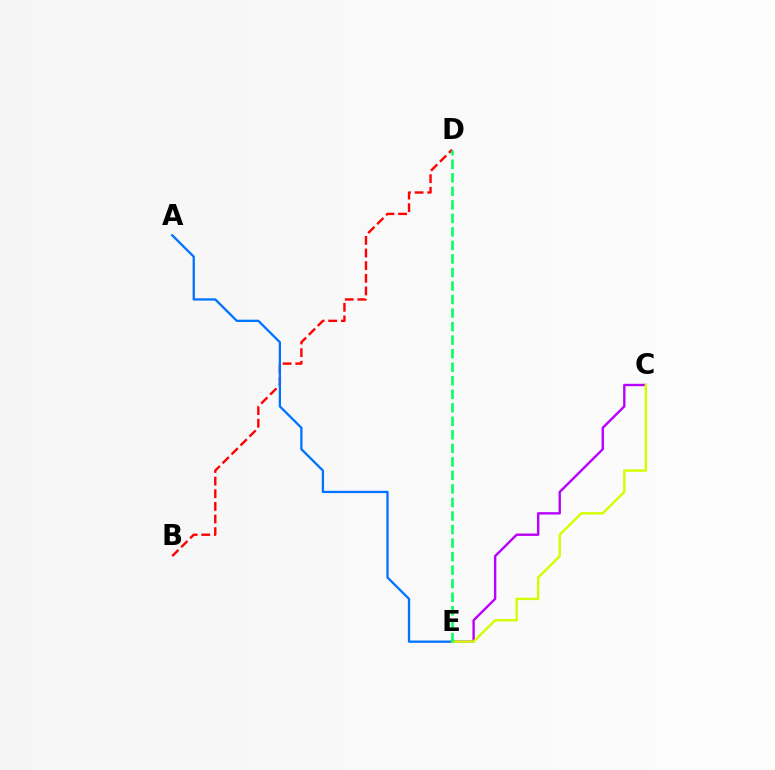{('B', 'D'): [{'color': '#ff0000', 'line_style': 'dashed', 'thickness': 1.72}], ('A', 'E'): [{'color': '#0074ff', 'line_style': 'solid', 'thickness': 1.66}], ('C', 'E'): [{'color': '#b900ff', 'line_style': 'solid', 'thickness': 1.72}, {'color': '#d1ff00', 'line_style': 'solid', 'thickness': 1.73}], ('D', 'E'): [{'color': '#00ff5c', 'line_style': 'dashed', 'thickness': 1.84}]}